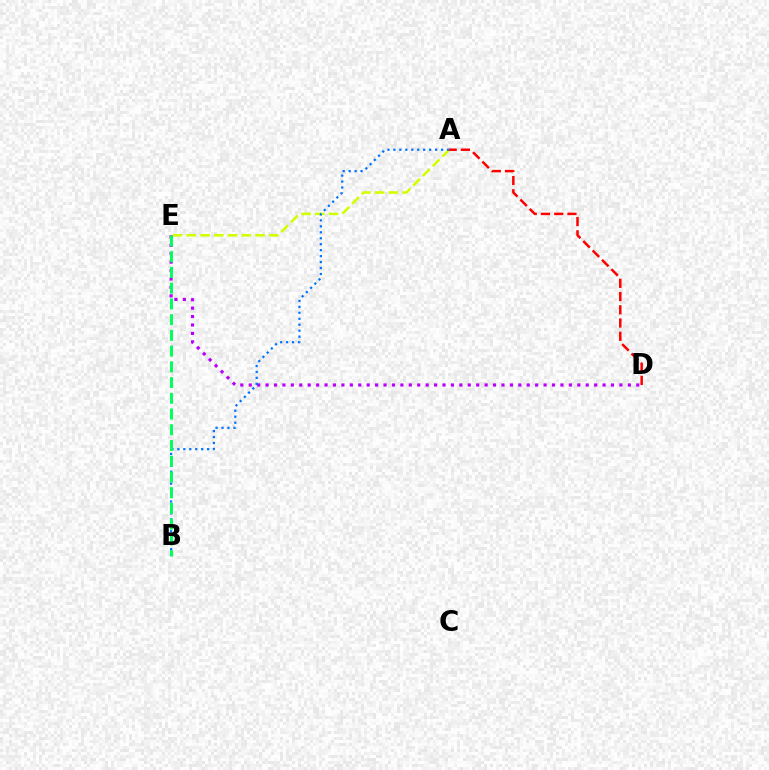{('D', 'E'): [{'color': '#b900ff', 'line_style': 'dotted', 'thickness': 2.29}], ('A', 'E'): [{'color': '#d1ff00', 'line_style': 'dashed', 'thickness': 1.87}], ('A', 'B'): [{'color': '#0074ff', 'line_style': 'dotted', 'thickness': 1.62}], ('B', 'E'): [{'color': '#00ff5c', 'line_style': 'dashed', 'thickness': 2.14}], ('A', 'D'): [{'color': '#ff0000', 'line_style': 'dashed', 'thickness': 1.8}]}